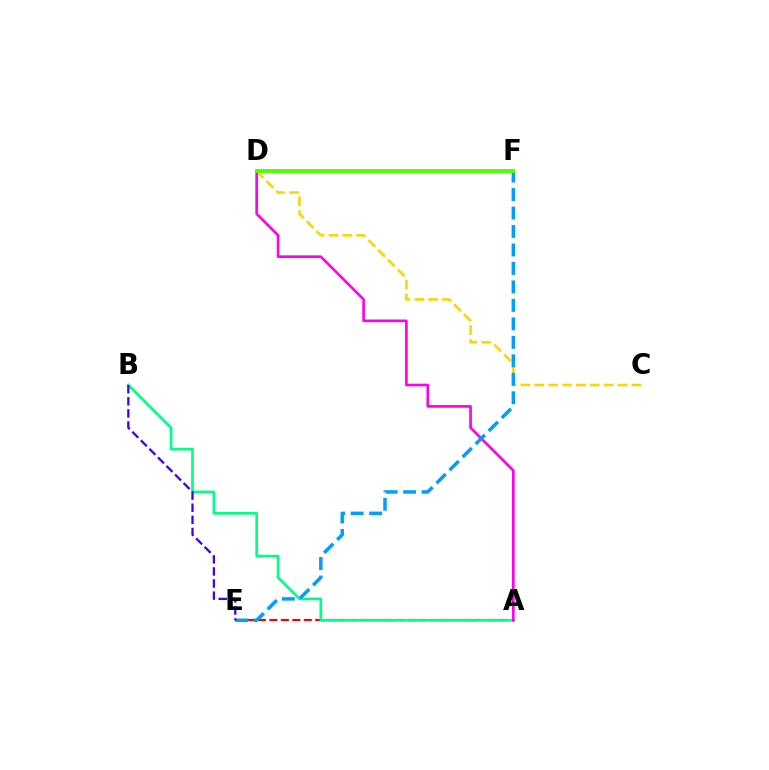{('C', 'D'): [{'color': '#ffd500', 'line_style': 'dashed', 'thickness': 1.89}], ('A', 'E'): [{'color': '#ff0000', 'line_style': 'dashed', 'thickness': 1.56}], ('A', 'B'): [{'color': '#00ff86', 'line_style': 'solid', 'thickness': 1.94}], ('A', 'D'): [{'color': '#ff00ed', 'line_style': 'solid', 'thickness': 1.91}], ('E', 'F'): [{'color': '#009eff', 'line_style': 'dashed', 'thickness': 2.51}], ('B', 'E'): [{'color': '#3700ff', 'line_style': 'dashed', 'thickness': 1.64}], ('D', 'F'): [{'color': '#4fff00', 'line_style': 'solid', 'thickness': 2.78}]}